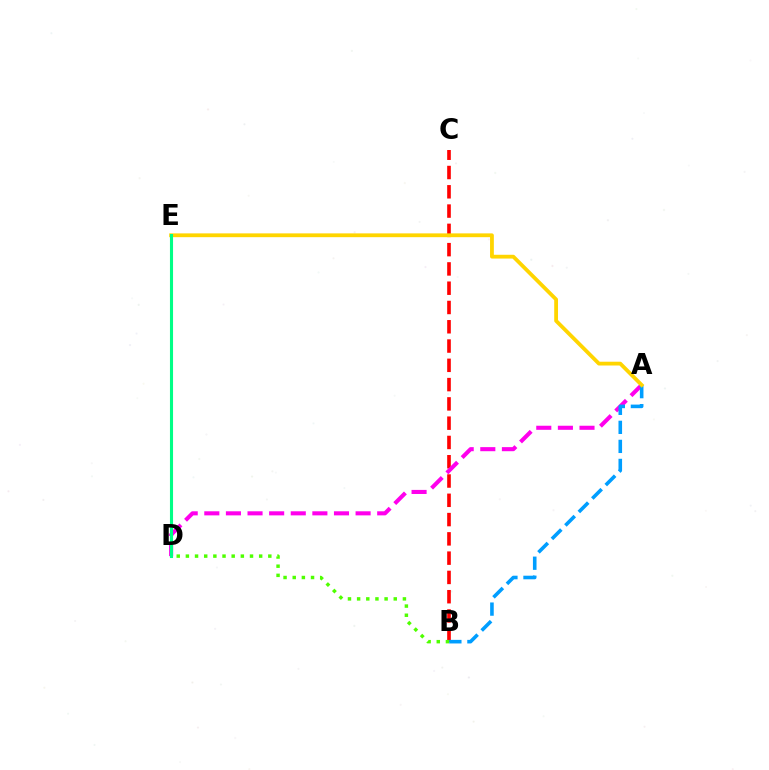{('B', 'C'): [{'color': '#ff0000', 'line_style': 'dashed', 'thickness': 2.62}], ('A', 'D'): [{'color': '#ff00ed', 'line_style': 'dashed', 'thickness': 2.94}], ('A', 'B'): [{'color': '#009eff', 'line_style': 'dashed', 'thickness': 2.59}], ('A', 'E'): [{'color': '#ffd500', 'line_style': 'solid', 'thickness': 2.73}], ('D', 'E'): [{'color': '#3700ff', 'line_style': 'dotted', 'thickness': 2.03}, {'color': '#00ff86', 'line_style': 'solid', 'thickness': 2.23}], ('B', 'D'): [{'color': '#4fff00', 'line_style': 'dotted', 'thickness': 2.49}]}